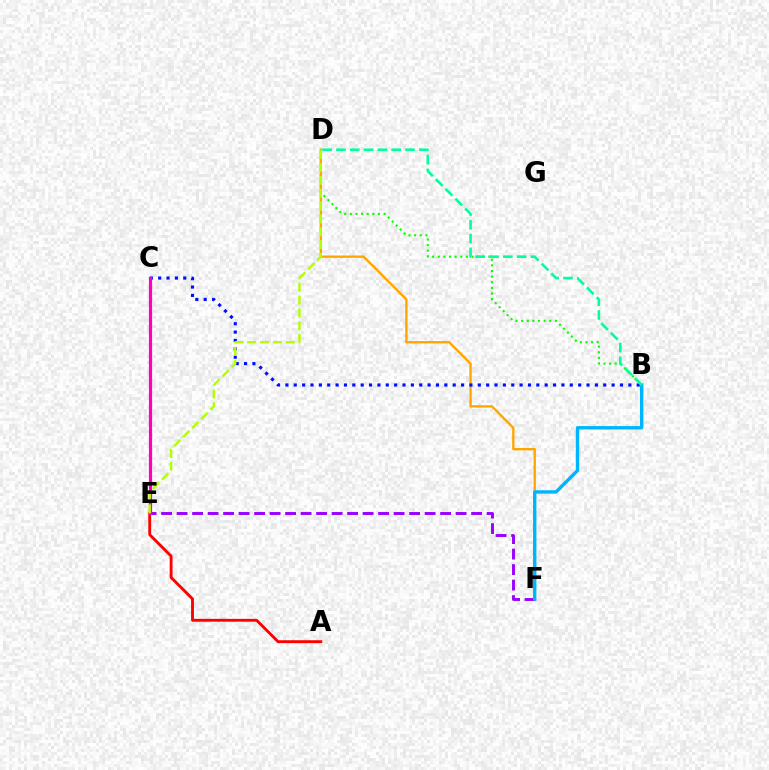{('E', 'F'): [{'color': '#9b00ff', 'line_style': 'dashed', 'thickness': 2.11}], ('B', 'D'): [{'color': '#08ff00', 'line_style': 'dotted', 'thickness': 1.53}, {'color': '#00ff9d', 'line_style': 'dashed', 'thickness': 1.88}], ('D', 'F'): [{'color': '#ffa500', 'line_style': 'solid', 'thickness': 1.68}], ('B', 'C'): [{'color': '#0010ff', 'line_style': 'dotted', 'thickness': 2.27}], ('A', 'E'): [{'color': '#ff0000', 'line_style': 'solid', 'thickness': 2.06}], ('B', 'F'): [{'color': '#00b5ff', 'line_style': 'solid', 'thickness': 2.44}], ('C', 'E'): [{'color': '#ff00bd', 'line_style': 'solid', 'thickness': 2.31}], ('D', 'E'): [{'color': '#b3ff00', 'line_style': 'dashed', 'thickness': 1.75}]}